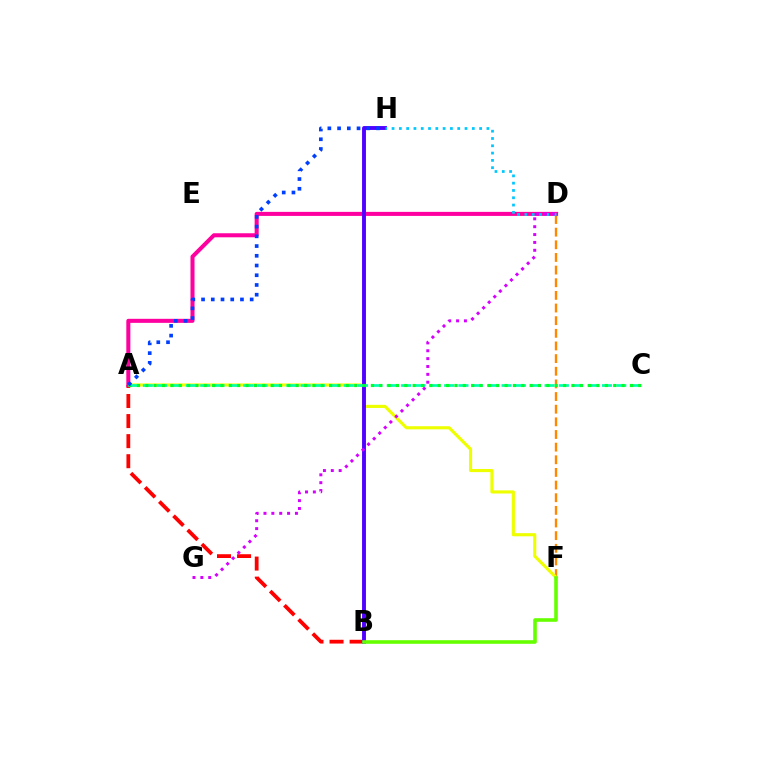{('D', 'F'): [{'color': '#ff8800', 'line_style': 'dashed', 'thickness': 1.72}], ('A', 'F'): [{'color': '#eeff00', 'line_style': 'solid', 'thickness': 2.25}], ('A', 'B'): [{'color': '#ff0000', 'line_style': 'dashed', 'thickness': 2.73}], ('A', 'D'): [{'color': '#ff00a0', 'line_style': 'solid', 'thickness': 2.91}], ('B', 'H'): [{'color': '#4f00ff', 'line_style': 'solid', 'thickness': 2.79}], ('D', 'H'): [{'color': '#00c7ff', 'line_style': 'dotted', 'thickness': 1.98}], ('A', 'C'): [{'color': '#00ffaf', 'line_style': 'dashed', 'thickness': 1.95}, {'color': '#00ff27', 'line_style': 'dotted', 'thickness': 2.27}], ('B', 'F'): [{'color': '#66ff00', 'line_style': 'solid', 'thickness': 2.6}], ('D', 'G'): [{'color': '#d600ff', 'line_style': 'dotted', 'thickness': 2.14}], ('A', 'H'): [{'color': '#003fff', 'line_style': 'dotted', 'thickness': 2.64}]}